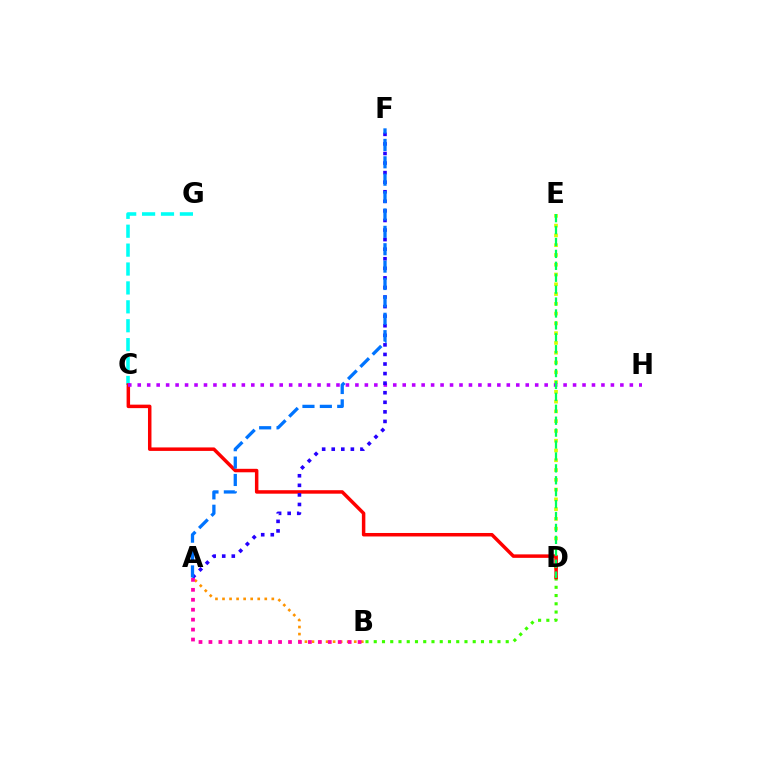{('D', 'E'): [{'color': '#d1ff00', 'line_style': 'dotted', 'thickness': 2.66}, {'color': '#00ff5c', 'line_style': 'dashed', 'thickness': 1.62}], ('C', 'G'): [{'color': '#00fff6', 'line_style': 'dashed', 'thickness': 2.57}], ('B', 'D'): [{'color': '#3dff00', 'line_style': 'dotted', 'thickness': 2.24}], ('C', 'D'): [{'color': '#ff0000', 'line_style': 'solid', 'thickness': 2.51}], ('C', 'H'): [{'color': '#b900ff', 'line_style': 'dotted', 'thickness': 2.57}], ('A', 'B'): [{'color': '#ff9400', 'line_style': 'dotted', 'thickness': 1.91}, {'color': '#ff00ac', 'line_style': 'dotted', 'thickness': 2.7}], ('A', 'F'): [{'color': '#2500ff', 'line_style': 'dotted', 'thickness': 2.6}, {'color': '#0074ff', 'line_style': 'dashed', 'thickness': 2.36}]}